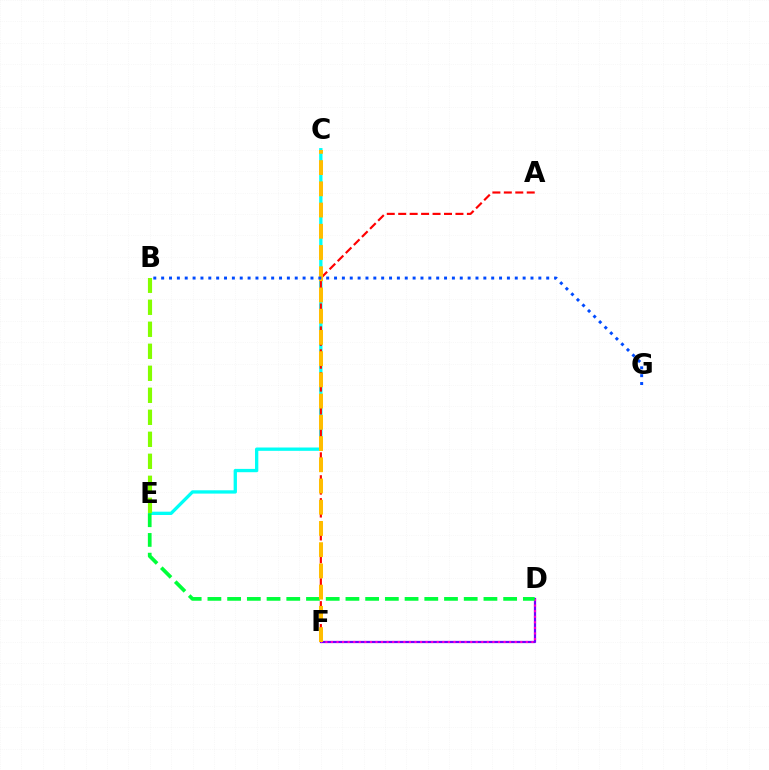{('D', 'F'): [{'color': '#7200ff', 'line_style': 'solid', 'thickness': 1.61}, {'color': '#ff00cf', 'line_style': 'dotted', 'thickness': 1.51}], ('C', 'E'): [{'color': '#00fff6', 'line_style': 'solid', 'thickness': 2.39}], ('D', 'E'): [{'color': '#00ff39', 'line_style': 'dashed', 'thickness': 2.68}], ('A', 'F'): [{'color': '#ff0000', 'line_style': 'dashed', 'thickness': 1.56}], ('C', 'F'): [{'color': '#ffbd00', 'line_style': 'dashed', 'thickness': 2.88}], ('B', 'E'): [{'color': '#84ff00', 'line_style': 'dashed', 'thickness': 2.99}], ('B', 'G'): [{'color': '#004bff', 'line_style': 'dotted', 'thickness': 2.14}]}